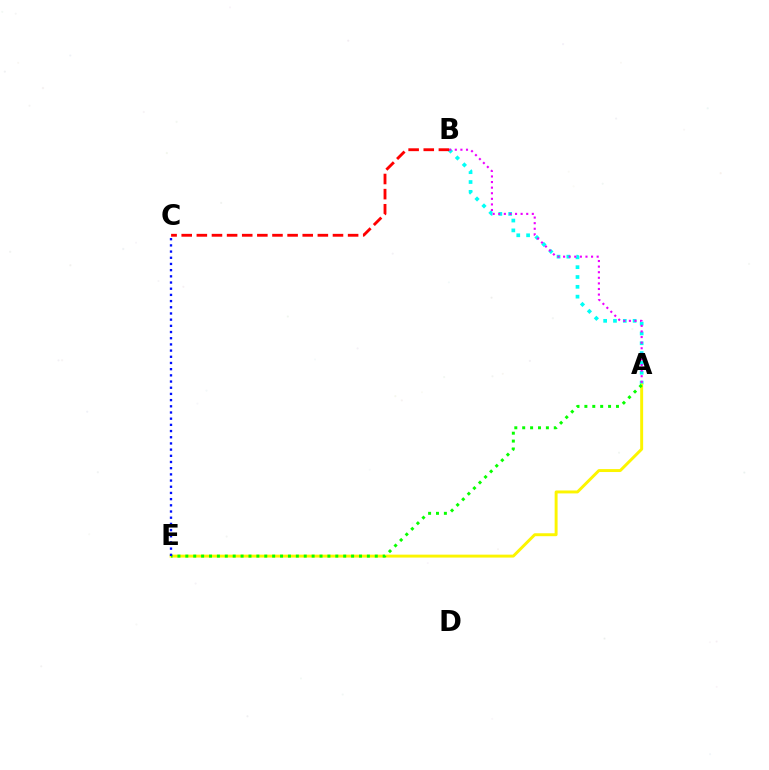{('A', 'B'): [{'color': '#00fff6', 'line_style': 'dotted', 'thickness': 2.67}, {'color': '#ee00ff', 'line_style': 'dotted', 'thickness': 1.52}], ('A', 'E'): [{'color': '#fcf500', 'line_style': 'solid', 'thickness': 2.11}, {'color': '#08ff00', 'line_style': 'dotted', 'thickness': 2.14}], ('B', 'C'): [{'color': '#ff0000', 'line_style': 'dashed', 'thickness': 2.05}], ('C', 'E'): [{'color': '#0010ff', 'line_style': 'dotted', 'thickness': 1.68}]}